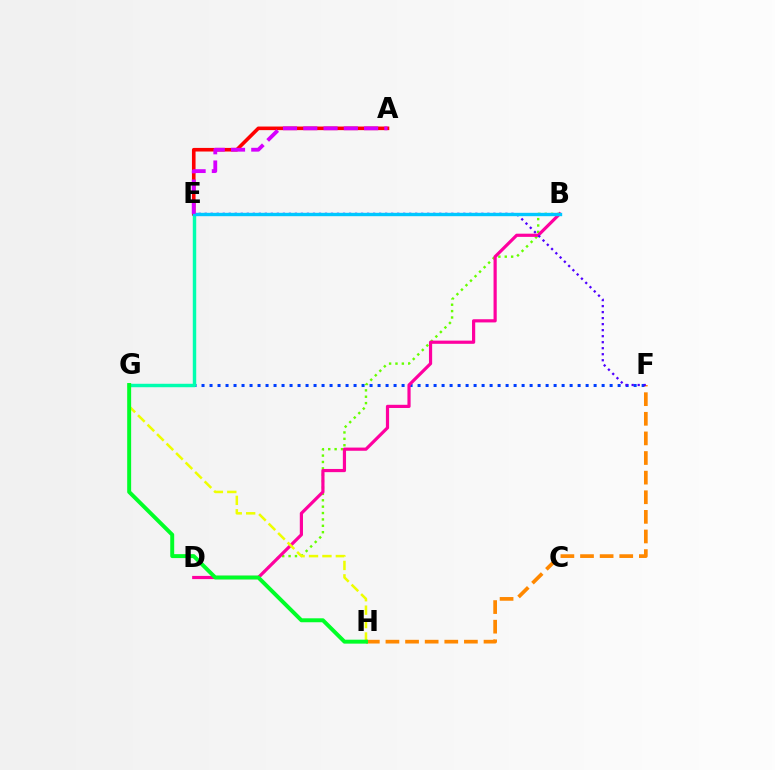{('F', 'G'): [{'color': '#003fff', 'line_style': 'dotted', 'thickness': 2.17}], ('B', 'D'): [{'color': '#66ff00', 'line_style': 'dotted', 'thickness': 1.73}, {'color': '#ff00a0', 'line_style': 'solid', 'thickness': 2.3}], ('A', 'E'): [{'color': '#ff0000', 'line_style': 'solid', 'thickness': 2.59}, {'color': '#d600ff', 'line_style': 'dashed', 'thickness': 2.75}], ('G', 'H'): [{'color': '#eeff00', 'line_style': 'dashed', 'thickness': 1.82}, {'color': '#00ff27', 'line_style': 'solid', 'thickness': 2.84}], ('E', 'G'): [{'color': '#00ffaf', 'line_style': 'solid', 'thickness': 2.47}], ('F', 'H'): [{'color': '#ff8800', 'line_style': 'dashed', 'thickness': 2.66}], ('E', 'F'): [{'color': '#4f00ff', 'line_style': 'dotted', 'thickness': 1.63}], ('B', 'E'): [{'color': '#00c7ff', 'line_style': 'solid', 'thickness': 2.43}]}